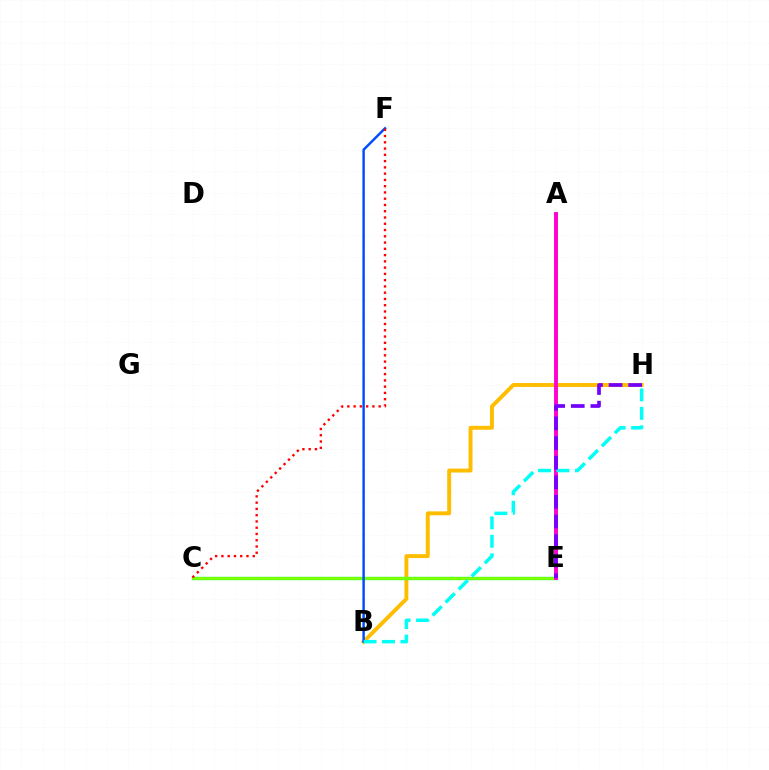{('B', 'H'): [{'color': '#ffbd00', 'line_style': 'solid', 'thickness': 2.83}, {'color': '#00fff6', 'line_style': 'dashed', 'thickness': 2.51}], ('C', 'E'): [{'color': '#00ff39', 'line_style': 'solid', 'thickness': 2.41}, {'color': '#84ff00', 'line_style': 'solid', 'thickness': 1.92}], ('B', 'F'): [{'color': '#004bff', 'line_style': 'solid', 'thickness': 1.76}], ('A', 'E'): [{'color': '#ff00cf', 'line_style': 'solid', 'thickness': 2.82}], ('E', 'H'): [{'color': '#7200ff', 'line_style': 'dashed', 'thickness': 2.66}], ('C', 'F'): [{'color': '#ff0000', 'line_style': 'dotted', 'thickness': 1.7}]}